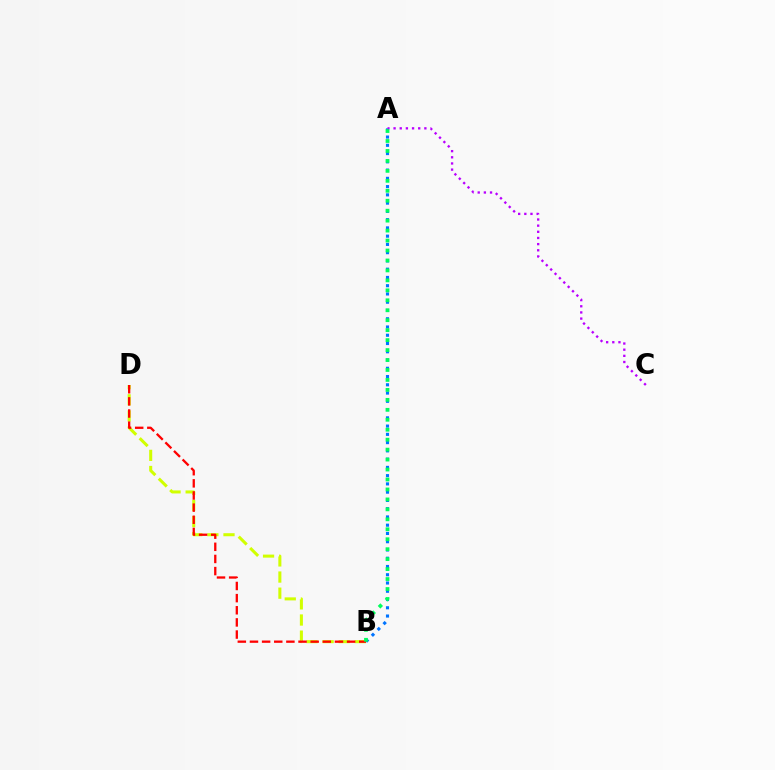{('B', 'D'): [{'color': '#d1ff00', 'line_style': 'dashed', 'thickness': 2.19}, {'color': '#ff0000', 'line_style': 'dashed', 'thickness': 1.65}], ('A', 'B'): [{'color': '#0074ff', 'line_style': 'dotted', 'thickness': 2.24}, {'color': '#00ff5c', 'line_style': 'dotted', 'thickness': 2.7}], ('A', 'C'): [{'color': '#b900ff', 'line_style': 'dotted', 'thickness': 1.67}]}